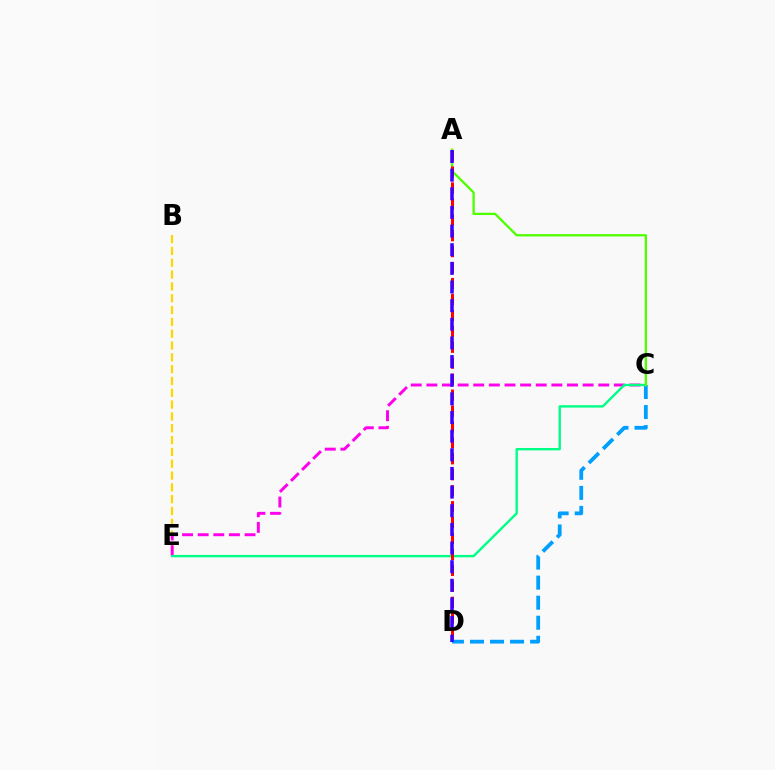{('B', 'E'): [{'color': '#ffd500', 'line_style': 'dashed', 'thickness': 1.61}], ('C', 'E'): [{'color': '#ff00ed', 'line_style': 'dashed', 'thickness': 2.12}, {'color': '#00ff86', 'line_style': 'solid', 'thickness': 1.72}], ('C', 'D'): [{'color': '#009eff', 'line_style': 'dashed', 'thickness': 2.72}], ('A', 'C'): [{'color': '#4fff00', 'line_style': 'solid', 'thickness': 1.66}], ('A', 'D'): [{'color': '#ff0000', 'line_style': 'dashed', 'thickness': 2.16}, {'color': '#3700ff', 'line_style': 'dashed', 'thickness': 2.53}]}